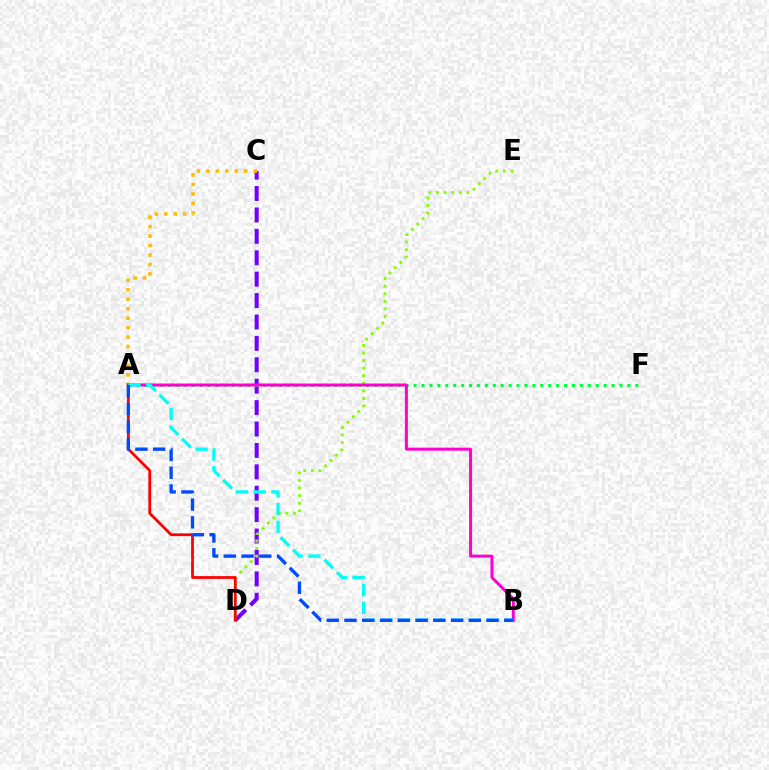{('C', 'D'): [{'color': '#7200ff', 'line_style': 'dashed', 'thickness': 2.91}], ('A', 'C'): [{'color': '#ffbd00', 'line_style': 'dotted', 'thickness': 2.57}], ('D', 'E'): [{'color': '#84ff00', 'line_style': 'dotted', 'thickness': 2.06}], ('A', 'F'): [{'color': '#00ff39', 'line_style': 'dotted', 'thickness': 2.15}], ('A', 'D'): [{'color': '#ff0000', 'line_style': 'solid', 'thickness': 1.98}], ('A', 'B'): [{'color': '#ff00cf', 'line_style': 'solid', 'thickness': 2.15}, {'color': '#00fff6', 'line_style': 'dashed', 'thickness': 2.4}, {'color': '#004bff', 'line_style': 'dashed', 'thickness': 2.41}]}